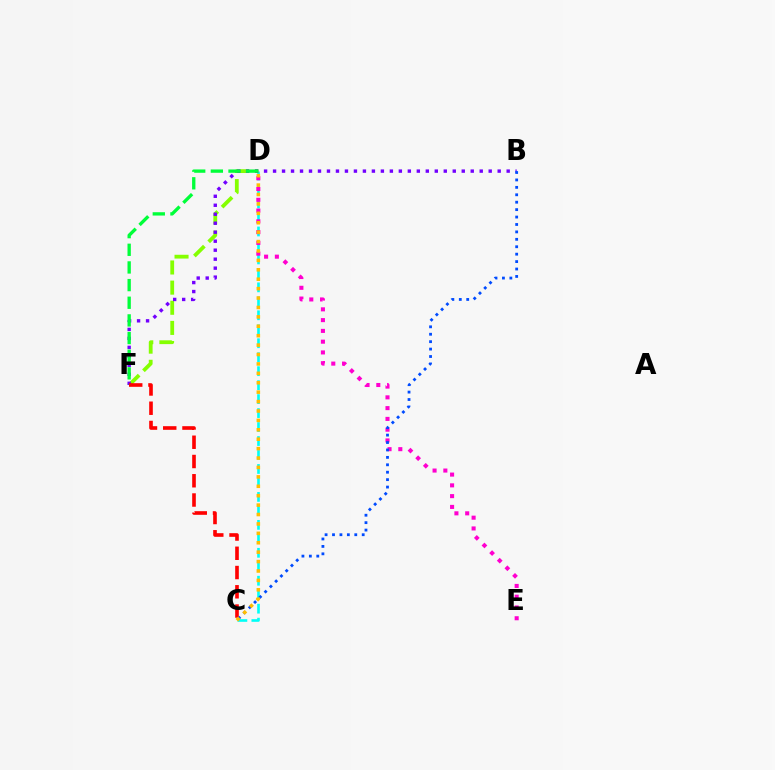{('C', 'D'): [{'color': '#00fff6', 'line_style': 'dashed', 'thickness': 1.9}, {'color': '#ffbd00', 'line_style': 'dotted', 'thickness': 2.56}], ('D', 'F'): [{'color': '#84ff00', 'line_style': 'dashed', 'thickness': 2.74}, {'color': '#00ff39', 'line_style': 'dashed', 'thickness': 2.4}], ('D', 'E'): [{'color': '#ff00cf', 'line_style': 'dotted', 'thickness': 2.93}], ('B', 'F'): [{'color': '#7200ff', 'line_style': 'dotted', 'thickness': 2.44}], ('C', 'F'): [{'color': '#ff0000', 'line_style': 'dashed', 'thickness': 2.62}], ('B', 'C'): [{'color': '#004bff', 'line_style': 'dotted', 'thickness': 2.02}]}